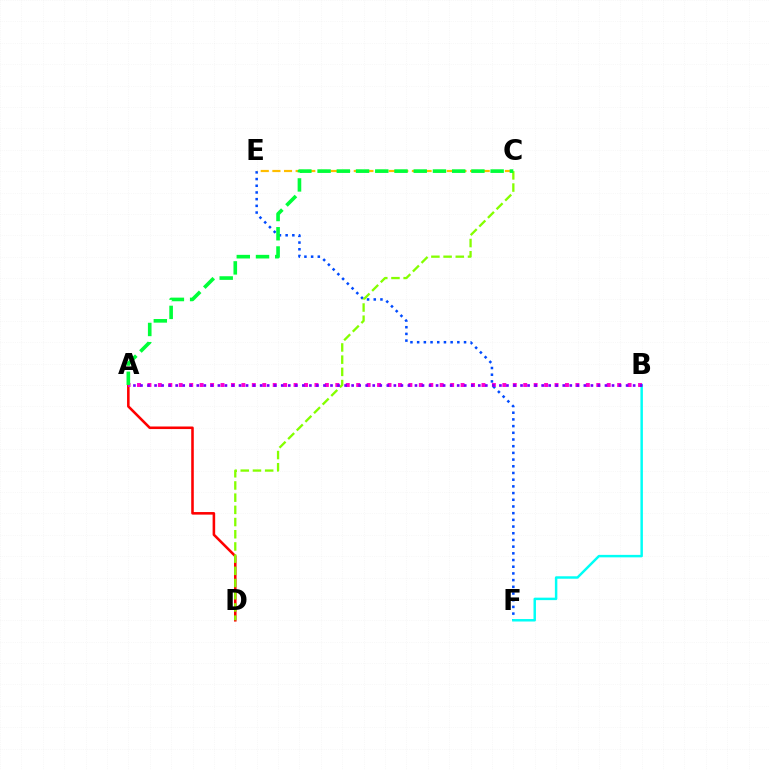{('E', 'F'): [{'color': '#004bff', 'line_style': 'dotted', 'thickness': 1.82}], ('B', 'F'): [{'color': '#00fff6', 'line_style': 'solid', 'thickness': 1.78}], ('A', 'D'): [{'color': '#ff0000', 'line_style': 'solid', 'thickness': 1.85}], ('C', 'E'): [{'color': '#ffbd00', 'line_style': 'dashed', 'thickness': 1.58}], ('C', 'D'): [{'color': '#84ff00', 'line_style': 'dashed', 'thickness': 1.66}], ('A', 'B'): [{'color': '#ff00cf', 'line_style': 'dotted', 'thickness': 2.84}, {'color': '#7200ff', 'line_style': 'dotted', 'thickness': 1.91}], ('A', 'C'): [{'color': '#00ff39', 'line_style': 'dashed', 'thickness': 2.61}]}